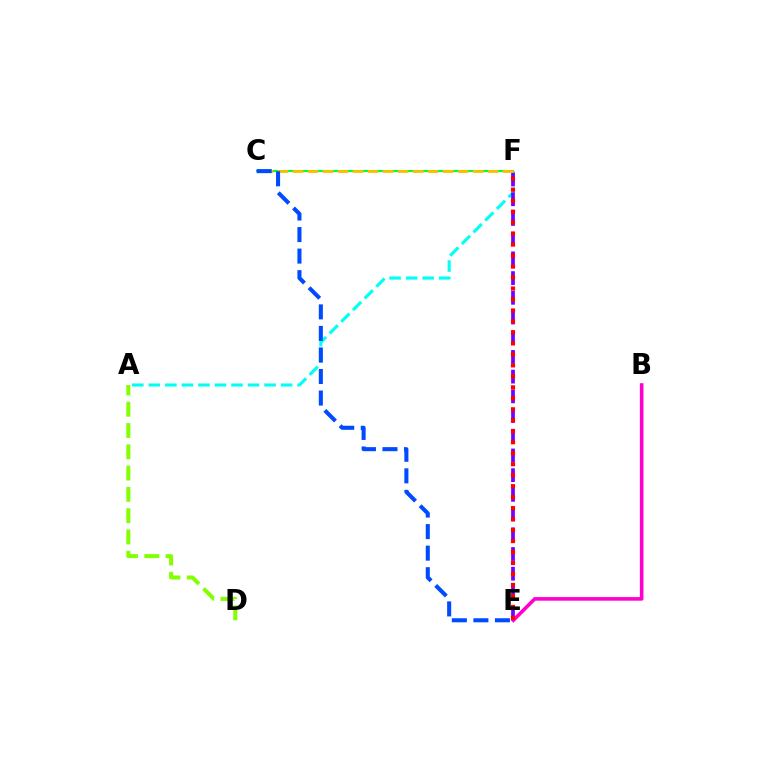{('A', 'F'): [{'color': '#00fff6', 'line_style': 'dashed', 'thickness': 2.25}], ('C', 'F'): [{'color': '#00ff39', 'line_style': 'solid', 'thickness': 1.51}, {'color': '#ffbd00', 'line_style': 'dashed', 'thickness': 2.04}], ('E', 'F'): [{'color': '#7200ff', 'line_style': 'dashed', 'thickness': 2.68}, {'color': '#ff0000', 'line_style': 'dotted', 'thickness': 2.98}], ('B', 'E'): [{'color': '#ff00cf', 'line_style': 'solid', 'thickness': 2.59}], ('A', 'D'): [{'color': '#84ff00', 'line_style': 'dashed', 'thickness': 2.89}], ('C', 'E'): [{'color': '#004bff', 'line_style': 'dashed', 'thickness': 2.93}]}